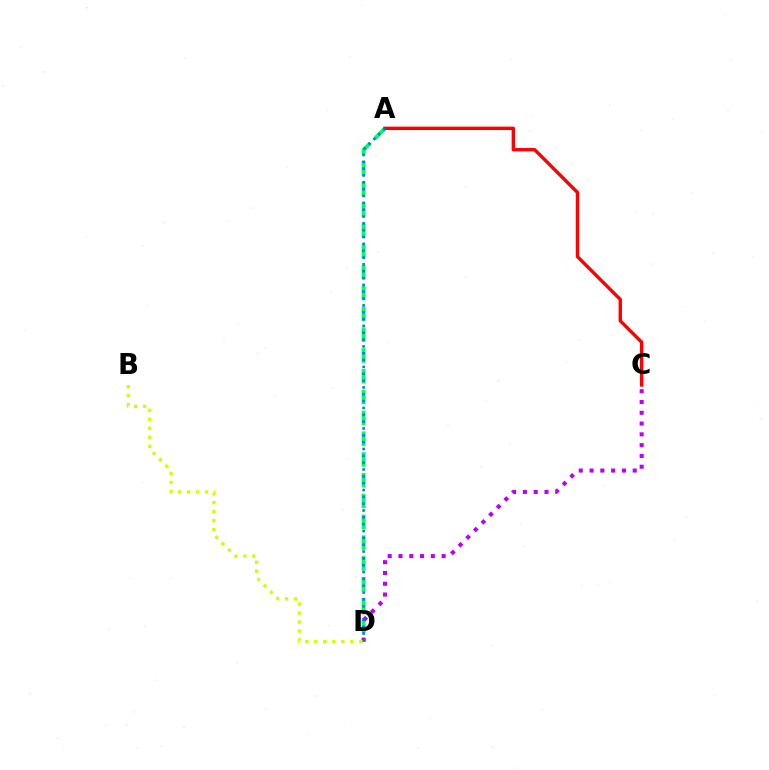{('A', 'D'): [{'color': '#00ff5c', 'line_style': 'dashed', 'thickness': 2.82}, {'color': '#0074ff', 'line_style': 'dotted', 'thickness': 1.86}], ('A', 'C'): [{'color': '#ff0000', 'line_style': 'solid', 'thickness': 2.44}], ('C', 'D'): [{'color': '#b900ff', 'line_style': 'dotted', 'thickness': 2.93}], ('B', 'D'): [{'color': '#d1ff00', 'line_style': 'dotted', 'thickness': 2.44}]}